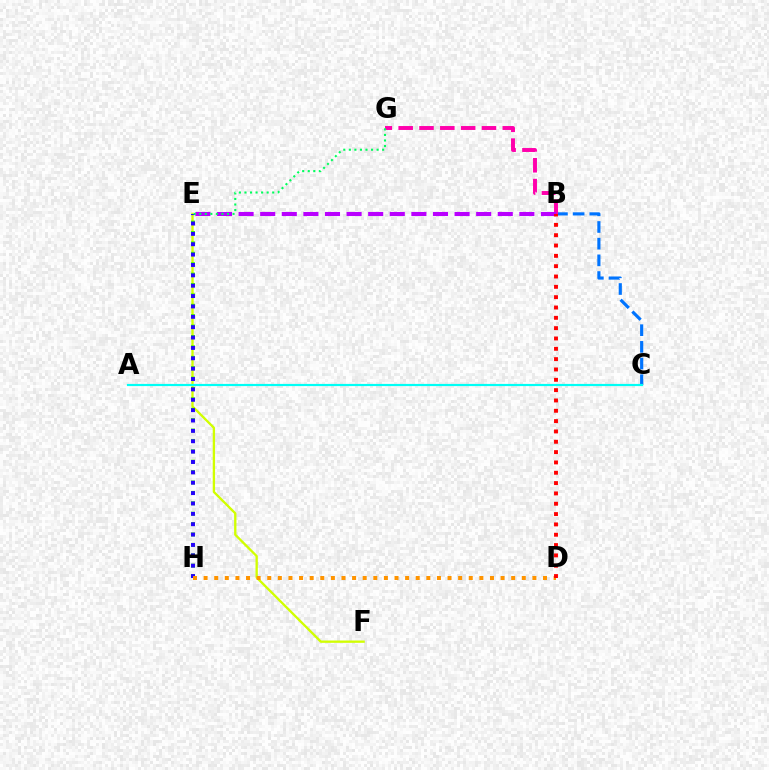{('B', 'C'): [{'color': '#0074ff', 'line_style': 'dashed', 'thickness': 2.27}], ('E', 'F'): [{'color': '#d1ff00', 'line_style': 'solid', 'thickness': 1.68}], ('E', 'H'): [{'color': '#3dff00', 'line_style': 'dotted', 'thickness': 2.82}, {'color': '#2500ff', 'line_style': 'dotted', 'thickness': 2.82}], ('B', 'G'): [{'color': '#ff00ac', 'line_style': 'dashed', 'thickness': 2.83}], ('B', 'E'): [{'color': '#b900ff', 'line_style': 'dashed', 'thickness': 2.93}], ('A', 'C'): [{'color': '#00fff6', 'line_style': 'solid', 'thickness': 1.57}], ('D', 'H'): [{'color': '#ff9400', 'line_style': 'dotted', 'thickness': 2.88}], ('E', 'G'): [{'color': '#00ff5c', 'line_style': 'dotted', 'thickness': 1.51}], ('B', 'D'): [{'color': '#ff0000', 'line_style': 'dotted', 'thickness': 2.81}]}